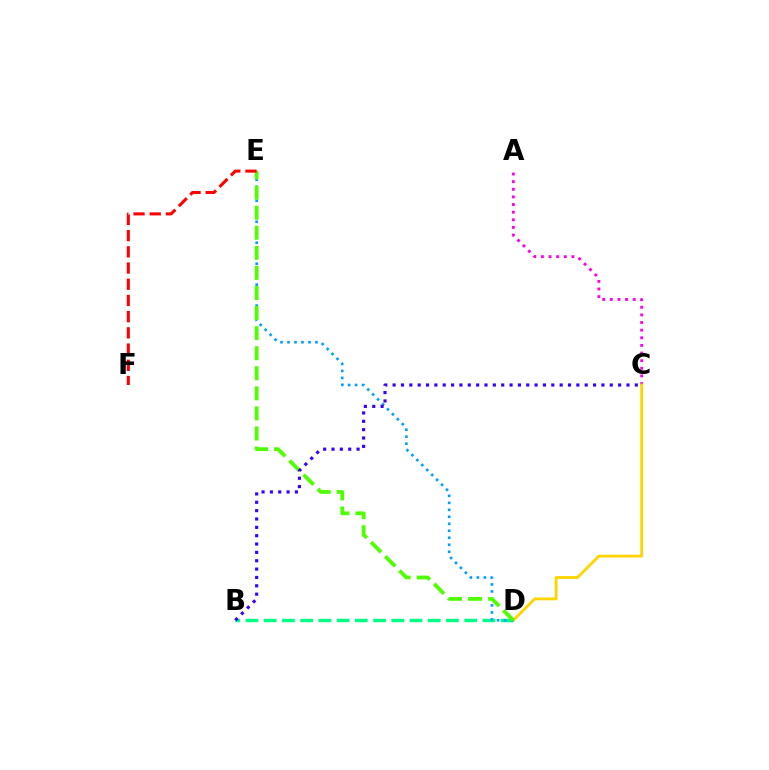{('A', 'C'): [{'color': '#ff00ed', 'line_style': 'dotted', 'thickness': 2.07}], ('C', 'D'): [{'color': '#ffd500', 'line_style': 'solid', 'thickness': 2.04}], ('B', 'D'): [{'color': '#00ff86', 'line_style': 'dashed', 'thickness': 2.48}], ('D', 'E'): [{'color': '#009eff', 'line_style': 'dotted', 'thickness': 1.9}, {'color': '#4fff00', 'line_style': 'dashed', 'thickness': 2.73}], ('B', 'C'): [{'color': '#3700ff', 'line_style': 'dotted', 'thickness': 2.27}], ('E', 'F'): [{'color': '#ff0000', 'line_style': 'dashed', 'thickness': 2.2}]}